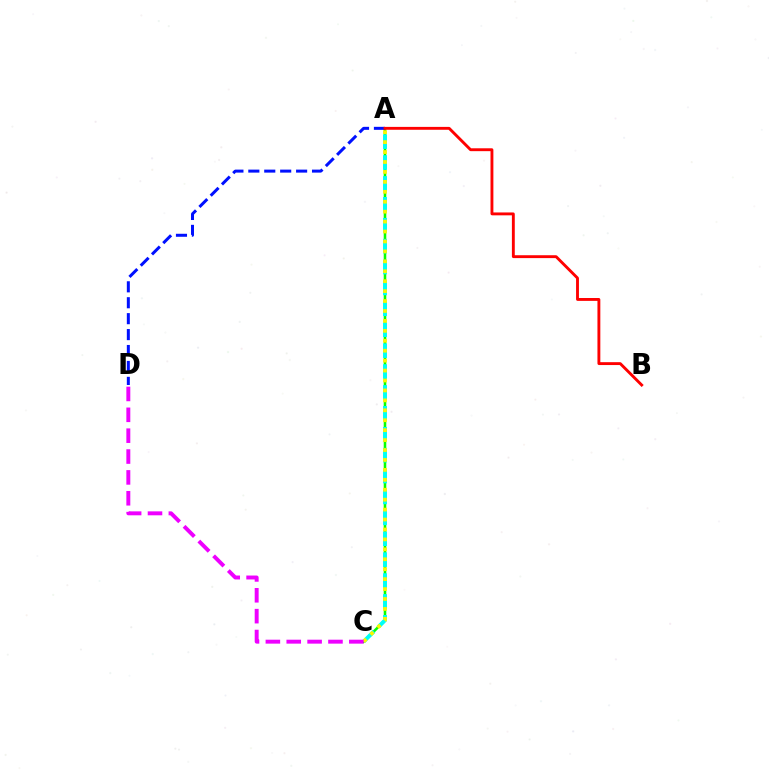{('A', 'C'): [{'color': '#08ff00', 'line_style': 'solid', 'thickness': 1.85}, {'color': '#00fff6', 'line_style': 'dashed', 'thickness': 2.84}, {'color': '#fcf500', 'line_style': 'dotted', 'thickness': 2.7}], ('A', 'D'): [{'color': '#0010ff', 'line_style': 'dashed', 'thickness': 2.16}], ('A', 'B'): [{'color': '#ff0000', 'line_style': 'solid', 'thickness': 2.07}], ('C', 'D'): [{'color': '#ee00ff', 'line_style': 'dashed', 'thickness': 2.83}]}